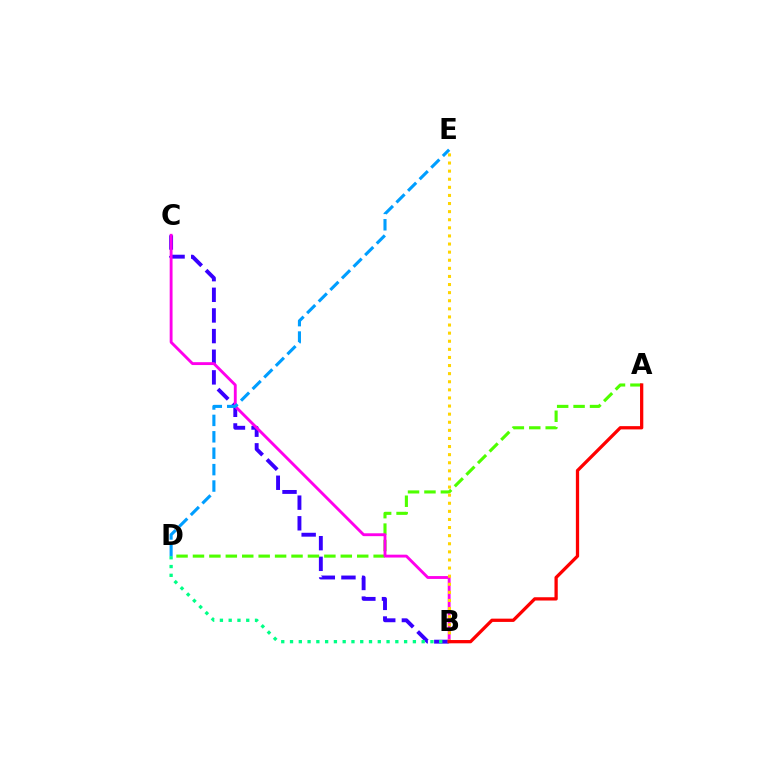{('B', 'C'): [{'color': '#3700ff', 'line_style': 'dashed', 'thickness': 2.8}, {'color': '#ff00ed', 'line_style': 'solid', 'thickness': 2.07}], ('A', 'D'): [{'color': '#4fff00', 'line_style': 'dashed', 'thickness': 2.23}], ('B', 'D'): [{'color': '#00ff86', 'line_style': 'dotted', 'thickness': 2.38}], ('D', 'E'): [{'color': '#009eff', 'line_style': 'dashed', 'thickness': 2.23}], ('B', 'E'): [{'color': '#ffd500', 'line_style': 'dotted', 'thickness': 2.2}], ('A', 'B'): [{'color': '#ff0000', 'line_style': 'solid', 'thickness': 2.36}]}